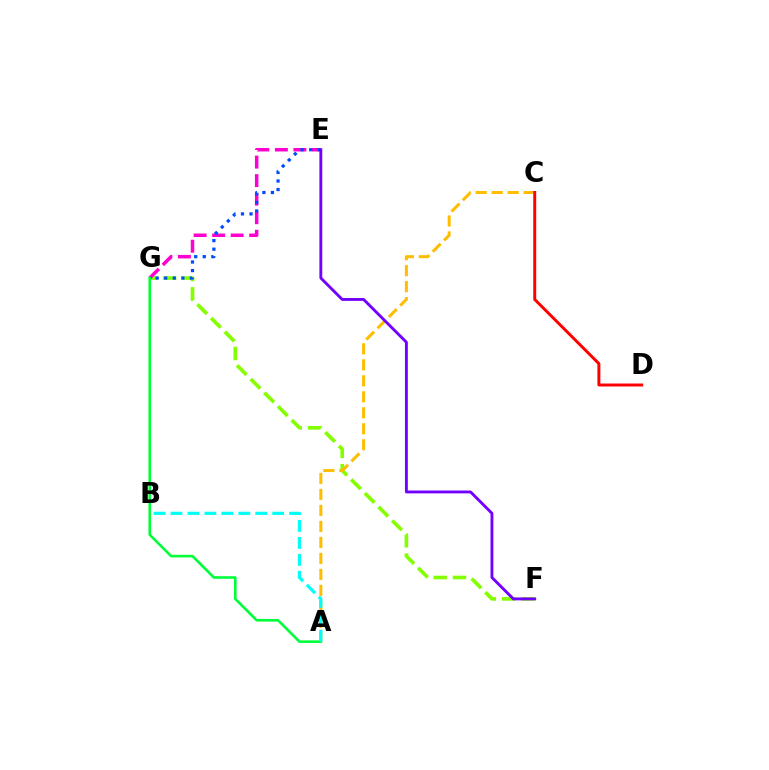{('F', 'G'): [{'color': '#84ff00', 'line_style': 'dashed', 'thickness': 2.63}], ('E', 'G'): [{'color': '#ff00cf', 'line_style': 'dashed', 'thickness': 2.52}, {'color': '#004bff', 'line_style': 'dotted', 'thickness': 2.33}], ('A', 'C'): [{'color': '#ffbd00', 'line_style': 'dashed', 'thickness': 2.17}], ('C', 'D'): [{'color': '#ff0000', 'line_style': 'solid', 'thickness': 2.13}], ('A', 'G'): [{'color': '#00ff39', 'line_style': 'solid', 'thickness': 1.87}], ('E', 'F'): [{'color': '#7200ff', 'line_style': 'solid', 'thickness': 2.07}], ('A', 'B'): [{'color': '#00fff6', 'line_style': 'dashed', 'thickness': 2.3}]}